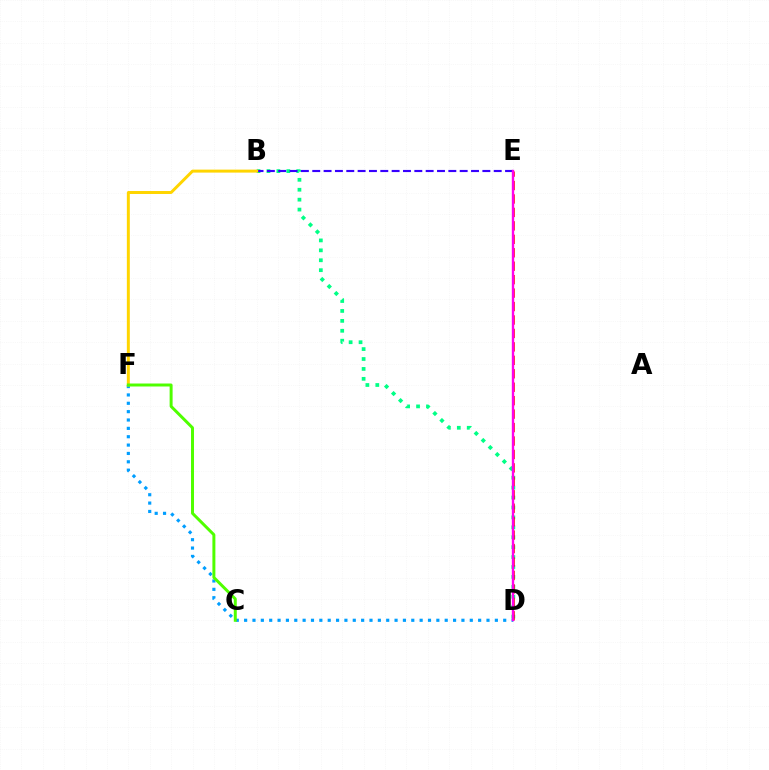{('B', 'D'): [{'color': '#00ff86', 'line_style': 'dotted', 'thickness': 2.7}], ('B', 'E'): [{'color': '#3700ff', 'line_style': 'dashed', 'thickness': 1.54}], ('D', 'E'): [{'color': '#ff0000', 'line_style': 'dashed', 'thickness': 1.83}, {'color': '#ff00ed', 'line_style': 'solid', 'thickness': 1.71}], ('D', 'F'): [{'color': '#009eff', 'line_style': 'dotted', 'thickness': 2.27}], ('B', 'F'): [{'color': '#ffd500', 'line_style': 'solid', 'thickness': 2.14}], ('C', 'F'): [{'color': '#4fff00', 'line_style': 'solid', 'thickness': 2.14}]}